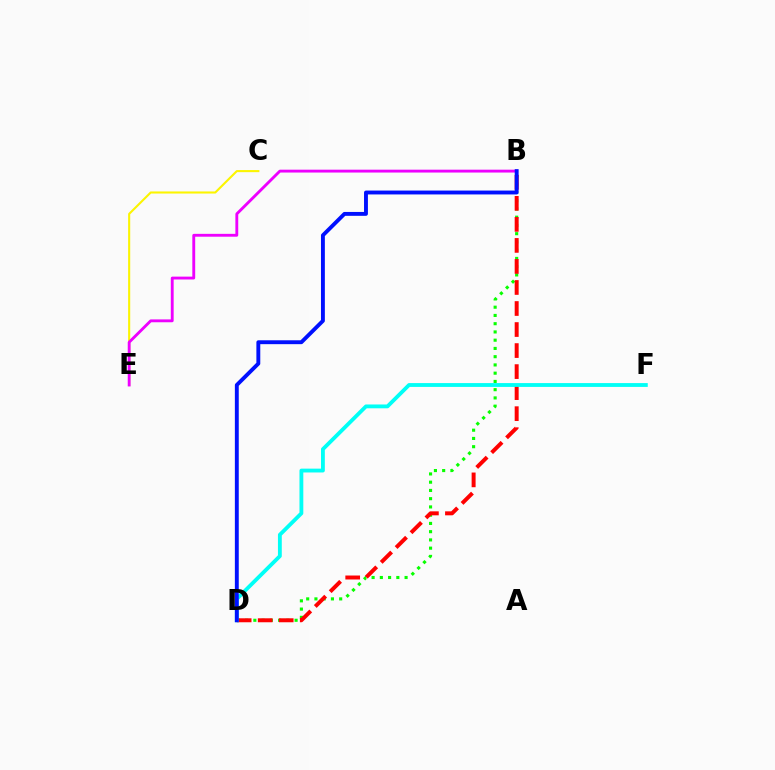{('B', 'D'): [{'color': '#08ff00', 'line_style': 'dotted', 'thickness': 2.24}, {'color': '#ff0000', 'line_style': 'dashed', 'thickness': 2.86}, {'color': '#0010ff', 'line_style': 'solid', 'thickness': 2.8}], ('C', 'E'): [{'color': '#fcf500', 'line_style': 'solid', 'thickness': 1.51}], ('B', 'E'): [{'color': '#ee00ff', 'line_style': 'solid', 'thickness': 2.06}], ('D', 'F'): [{'color': '#00fff6', 'line_style': 'solid', 'thickness': 2.76}]}